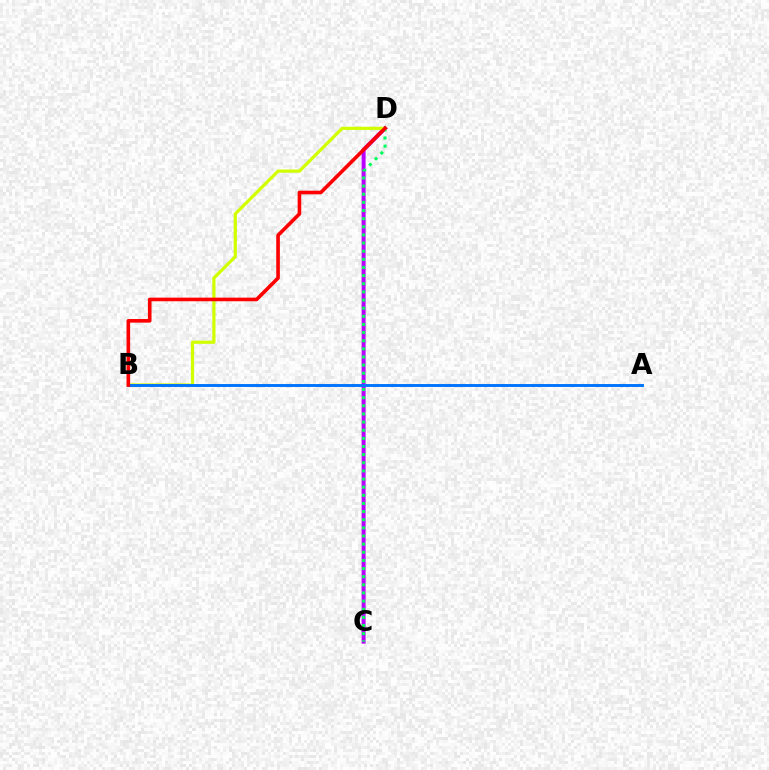{('C', 'D'): [{'color': '#b900ff', 'line_style': 'solid', 'thickness': 2.85}, {'color': '#00ff5c', 'line_style': 'dotted', 'thickness': 2.21}], ('B', 'D'): [{'color': '#d1ff00', 'line_style': 'solid', 'thickness': 2.32}, {'color': '#ff0000', 'line_style': 'solid', 'thickness': 2.6}], ('A', 'B'): [{'color': '#0074ff', 'line_style': 'solid', 'thickness': 2.1}]}